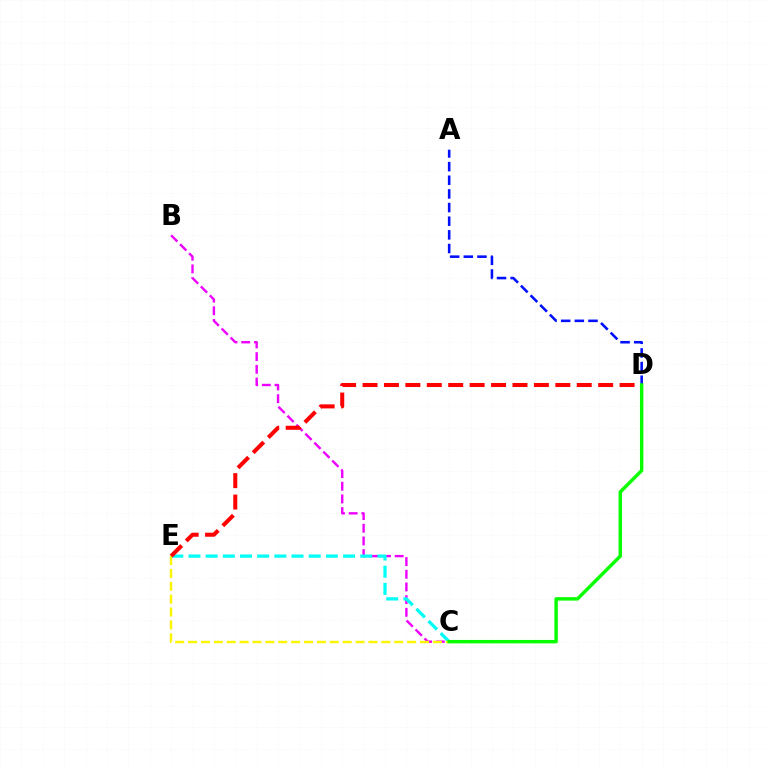{('B', 'C'): [{'color': '#ee00ff', 'line_style': 'dashed', 'thickness': 1.72}], ('C', 'E'): [{'color': '#00fff6', 'line_style': 'dashed', 'thickness': 2.33}, {'color': '#fcf500', 'line_style': 'dashed', 'thickness': 1.75}], ('D', 'E'): [{'color': '#ff0000', 'line_style': 'dashed', 'thickness': 2.91}], ('A', 'D'): [{'color': '#0010ff', 'line_style': 'dashed', 'thickness': 1.85}], ('C', 'D'): [{'color': '#08ff00', 'line_style': 'solid', 'thickness': 2.46}]}